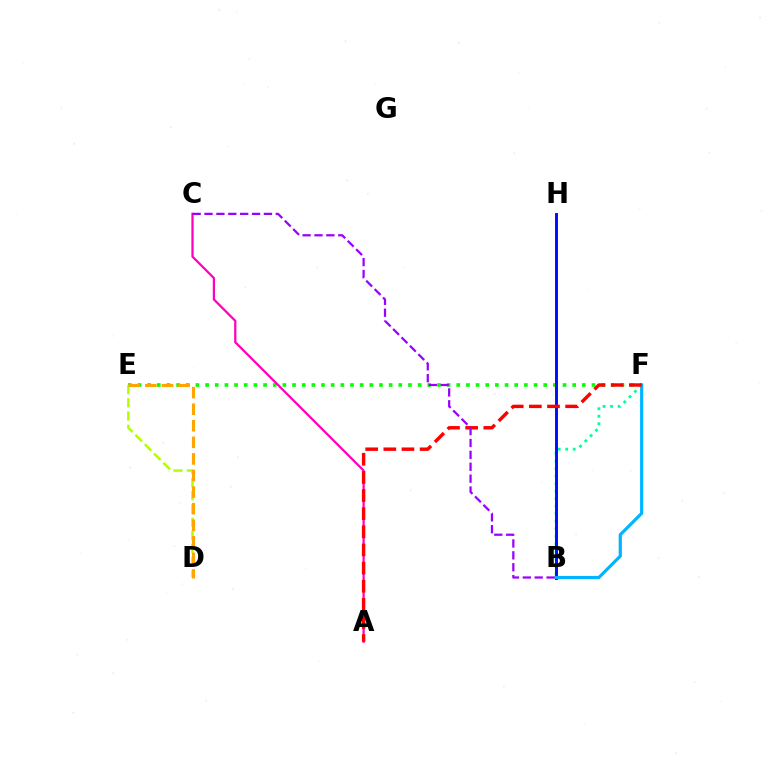{('E', 'F'): [{'color': '#08ff00', 'line_style': 'dotted', 'thickness': 2.62}], ('B', 'F'): [{'color': '#00ff9d', 'line_style': 'dotted', 'thickness': 2.04}, {'color': '#00b5ff', 'line_style': 'solid', 'thickness': 2.29}], ('B', 'H'): [{'color': '#0010ff', 'line_style': 'solid', 'thickness': 2.12}], ('A', 'C'): [{'color': '#ff00bd', 'line_style': 'solid', 'thickness': 1.62}], ('D', 'E'): [{'color': '#b3ff00', 'line_style': 'dashed', 'thickness': 1.79}, {'color': '#ffa500', 'line_style': 'dashed', 'thickness': 2.25}], ('A', 'F'): [{'color': '#ff0000', 'line_style': 'dashed', 'thickness': 2.46}], ('B', 'C'): [{'color': '#9b00ff', 'line_style': 'dashed', 'thickness': 1.61}]}